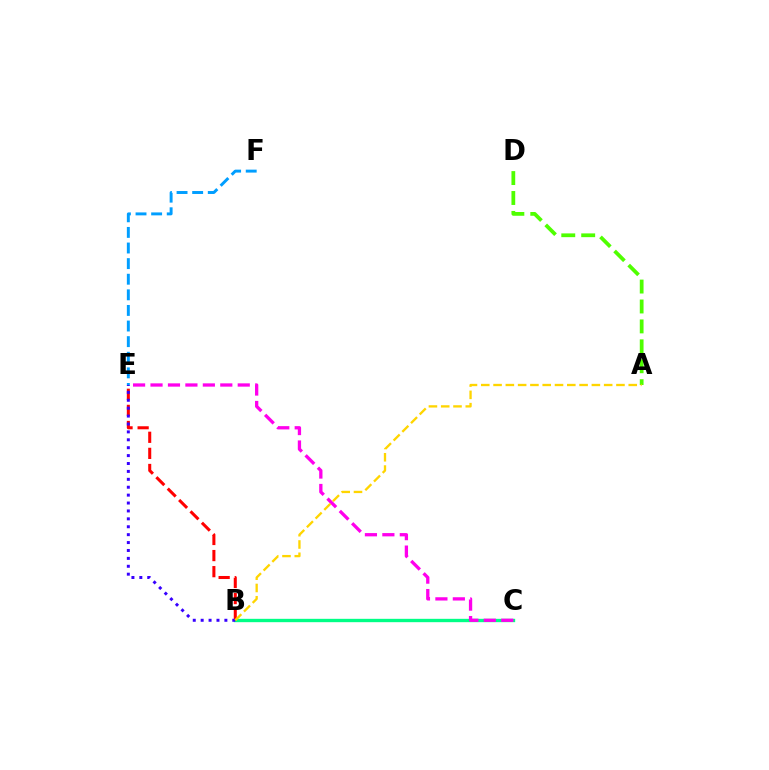{('A', 'D'): [{'color': '#4fff00', 'line_style': 'dashed', 'thickness': 2.71}], ('B', 'C'): [{'color': '#00ff86', 'line_style': 'solid', 'thickness': 2.41}], ('E', 'F'): [{'color': '#009eff', 'line_style': 'dashed', 'thickness': 2.12}], ('B', 'E'): [{'color': '#ff0000', 'line_style': 'dashed', 'thickness': 2.19}, {'color': '#3700ff', 'line_style': 'dotted', 'thickness': 2.15}], ('C', 'E'): [{'color': '#ff00ed', 'line_style': 'dashed', 'thickness': 2.37}], ('A', 'B'): [{'color': '#ffd500', 'line_style': 'dashed', 'thickness': 1.67}]}